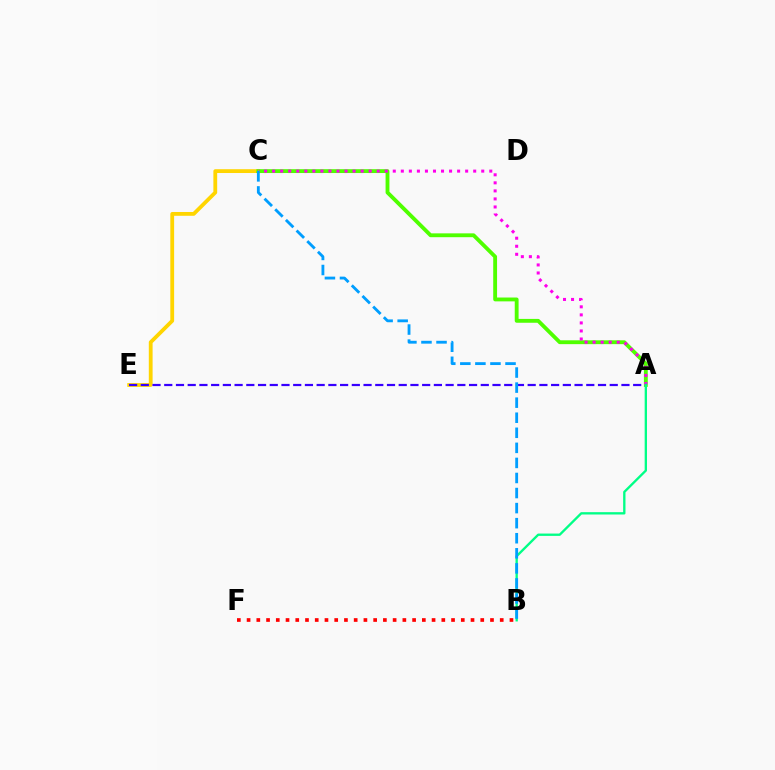{('C', 'E'): [{'color': '#ffd500', 'line_style': 'solid', 'thickness': 2.74}], ('A', 'E'): [{'color': '#3700ff', 'line_style': 'dashed', 'thickness': 1.59}], ('A', 'C'): [{'color': '#4fff00', 'line_style': 'solid', 'thickness': 2.77}, {'color': '#ff00ed', 'line_style': 'dotted', 'thickness': 2.18}], ('A', 'B'): [{'color': '#00ff86', 'line_style': 'solid', 'thickness': 1.68}], ('B', 'C'): [{'color': '#009eff', 'line_style': 'dashed', 'thickness': 2.05}], ('B', 'F'): [{'color': '#ff0000', 'line_style': 'dotted', 'thickness': 2.65}]}